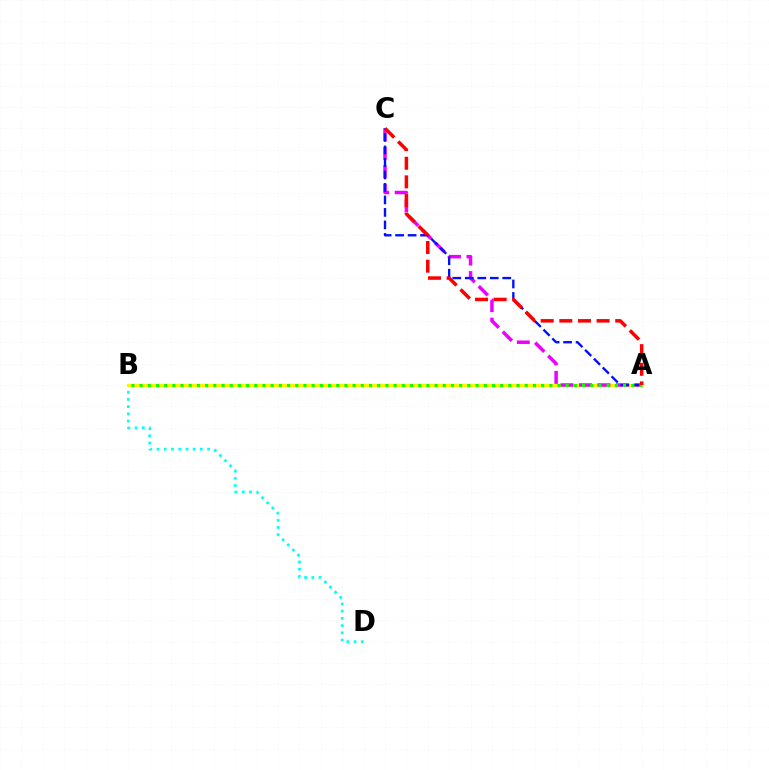{('B', 'D'): [{'color': '#00fff6', 'line_style': 'dotted', 'thickness': 1.96}], ('A', 'B'): [{'color': '#fcf500', 'line_style': 'solid', 'thickness': 2.33}, {'color': '#08ff00', 'line_style': 'dotted', 'thickness': 2.23}], ('A', 'C'): [{'color': '#ee00ff', 'line_style': 'dashed', 'thickness': 2.51}, {'color': '#0010ff', 'line_style': 'dashed', 'thickness': 1.7}, {'color': '#ff0000', 'line_style': 'dashed', 'thickness': 2.53}]}